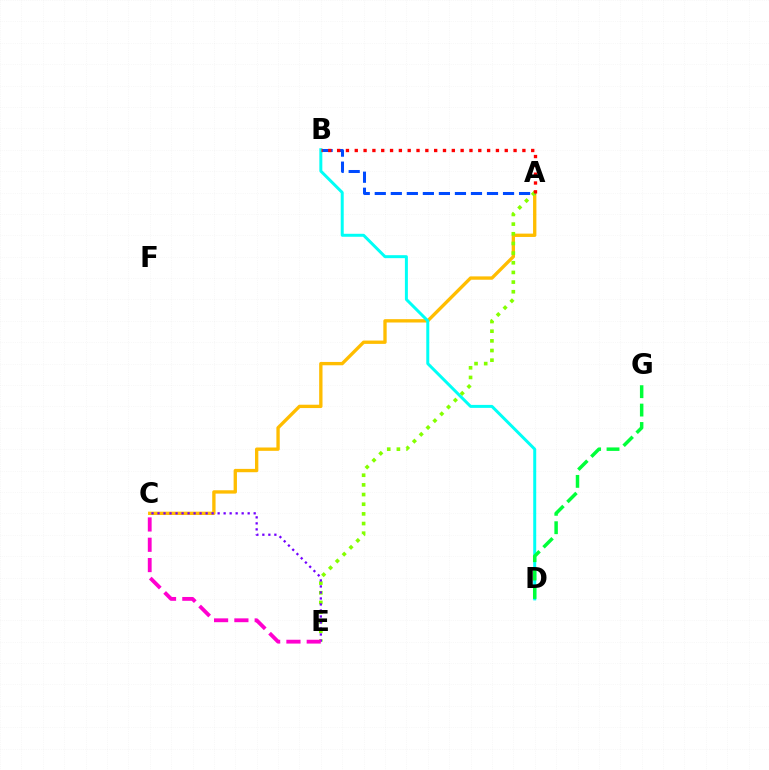{('A', 'C'): [{'color': '#ffbd00', 'line_style': 'solid', 'thickness': 2.4}], ('A', 'B'): [{'color': '#004bff', 'line_style': 'dashed', 'thickness': 2.18}, {'color': '#ff0000', 'line_style': 'dotted', 'thickness': 2.4}], ('B', 'D'): [{'color': '#00fff6', 'line_style': 'solid', 'thickness': 2.15}], ('A', 'E'): [{'color': '#84ff00', 'line_style': 'dotted', 'thickness': 2.63}], ('C', 'E'): [{'color': '#7200ff', 'line_style': 'dotted', 'thickness': 1.63}, {'color': '#ff00cf', 'line_style': 'dashed', 'thickness': 2.76}], ('D', 'G'): [{'color': '#00ff39', 'line_style': 'dashed', 'thickness': 2.5}]}